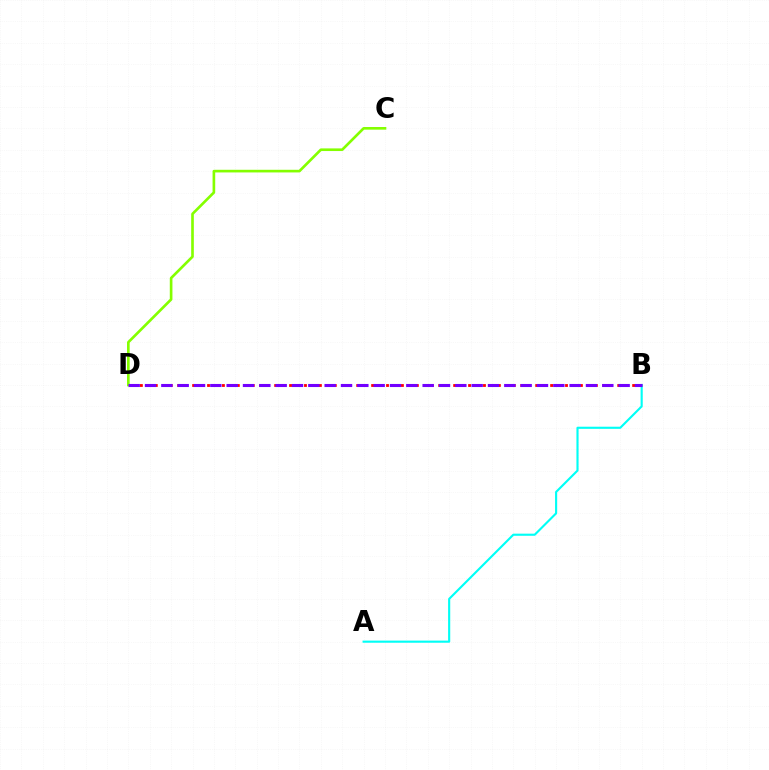{('B', 'D'): [{'color': '#ff0000', 'line_style': 'dotted', 'thickness': 2.03}, {'color': '#7200ff', 'line_style': 'dashed', 'thickness': 2.22}], ('C', 'D'): [{'color': '#84ff00', 'line_style': 'solid', 'thickness': 1.91}], ('A', 'B'): [{'color': '#00fff6', 'line_style': 'solid', 'thickness': 1.53}]}